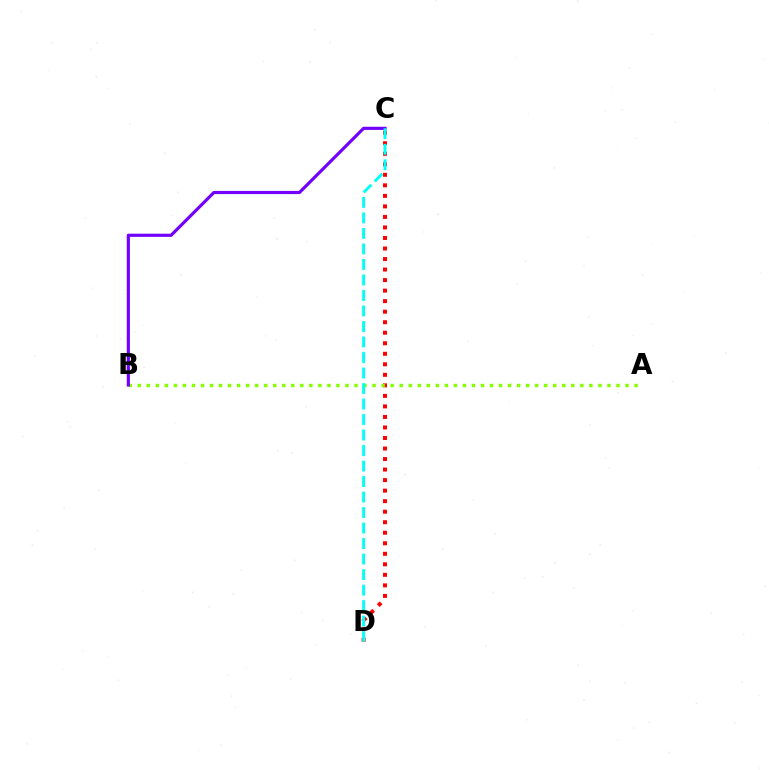{('C', 'D'): [{'color': '#ff0000', 'line_style': 'dotted', 'thickness': 2.86}, {'color': '#00fff6', 'line_style': 'dashed', 'thickness': 2.11}], ('A', 'B'): [{'color': '#84ff00', 'line_style': 'dotted', 'thickness': 2.45}], ('B', 'C'): [{'color': '#7200ff', 'line_style': 'solid', 'thickness': 2.28}]}